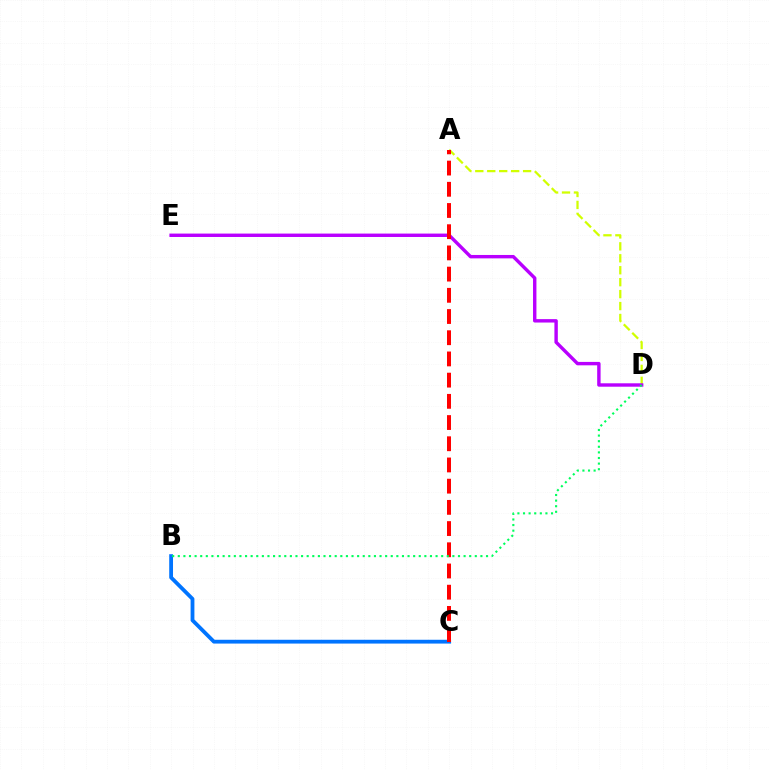{('A', 'D'): [{'color': '#d1ff00', 'line_style': 'dashed', 'thickness': 1.62}], ('B', 'C'): [{'color': '#0074ff', 'line_style': 'solid', 'thickness': 2.74}], ('D', 'E'): [{'color': '#b900ff', 'line_style': 'solid', 'thickness': 2.45}], ('A', 'C'): [{'color': '#ff0000', 'line_style': 'dashed', 'thickness': 2.88}], ('B', 'D'): [{'color': '#00ff5c', 'line_style': 'dotted', 'thickness': 1.52}]}